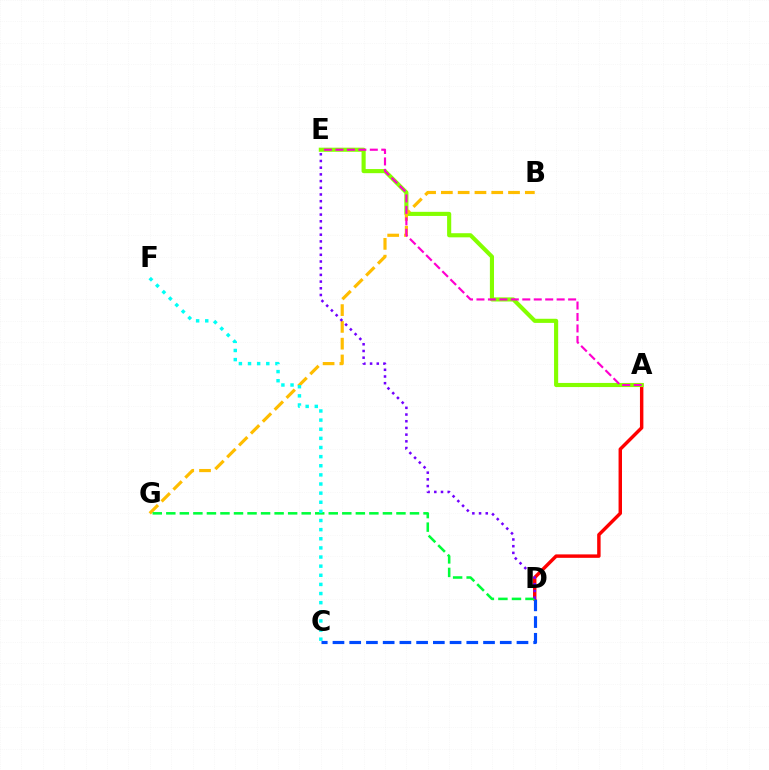{('A', 'D'): [{'color': '#ff0000', 'line_style': 'solid', 'thickness': 2.48}], ('C', 'D'): [{'color': '#004bff', 'line_style': 'dashed', 'thickness': 2.27}], ('A', 'E'): [{'color': '#84ff00', 'line_style': 'solid', 'thickness': 2.97}, {'color': '#ff00cf', 'line_style': 'dashed', 'thickness': 1.56}], ('B', 'G'): [{'color': '#ffbd00', 'line_style': 'dashed', 'thickness': 2.28}], ('D', 'G'): [{'color': '#00ff39', 'line_style': 'dashed', 'thickness': 1.84}], ('C', 'F'): [{'color': '#00fff6', 'line_style': 'dotted', 'thickness': 2.48}], ('D', 'E'): [{'color': '#7200ff', 'line_style': 'dotted', 'thickness': 1.82}]}